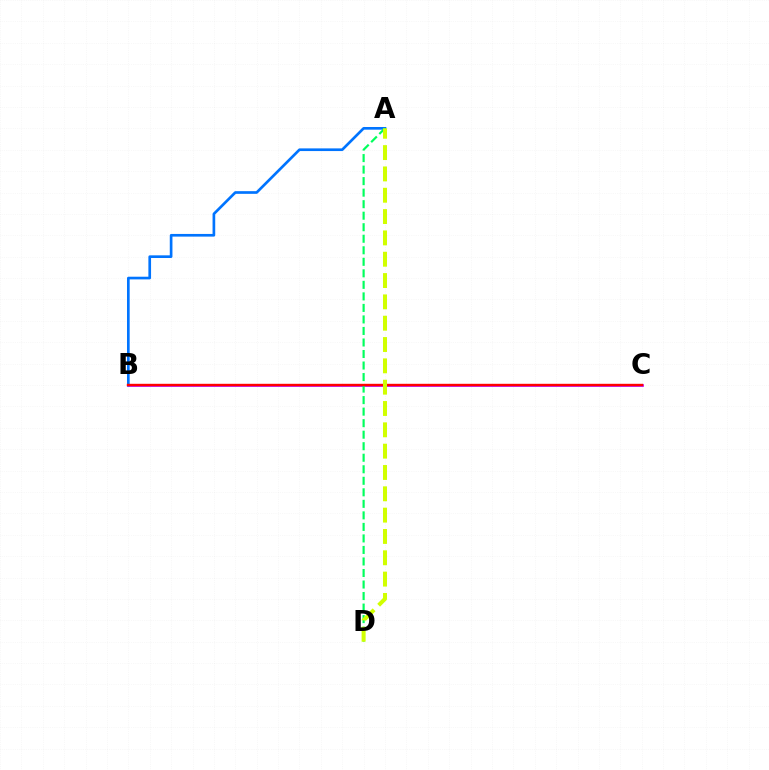{('B', 'C'): [{'color': '#b900ff', 'line_style': 'solid', 'thickness': 1.92}, {'color': '#ff0000', 'line_style': 'solid', 'thickness': 1.72}], ('A', 'B'): [{'color': '#0074ff', 'line_style': 'solid', 'thickness': 1.92}], ('A', 'D'): [{'color': '#00ff5c', 'line_style': 'dashed', 'thickness': 1.57}, {'color': '#d1ff00', 'line_style': 'dashed', 'thickness': 2.9}]}